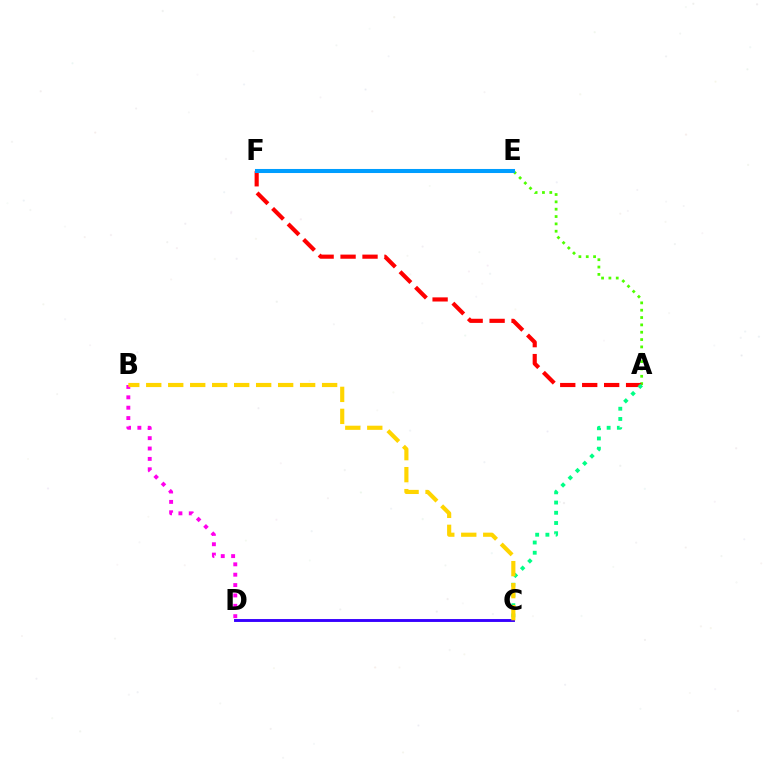{('A', 'E'): [{'color': '#4fff00', 'line_style': 'dotted', 'thickness': 1.99}], ('A', 'F'): [{'color': '#ff0000', 'line_style': 'dashed', 'thickness': 2.98}], ('E', 'F'): [{'color': '#009eff', 'line_style': 'solid', 'thickness': 2.91}], ('A', 'C'): [{'color': '#00ff86', 'line_style': 'dotted', 'thickness': 2.78}], ('C', 'D'): [{'color': '#3700ff', 'line_style': 'solid', 'thickness': 2.08}], ('B', 'D'): [{'color': '#ff00ed', 'line_style': 'dotted', 'thickness': 2.82}], ('B', 'C'): [{'color': '#ffd500', 'line_style': 'dashed', 'thickness': 2.99}]}